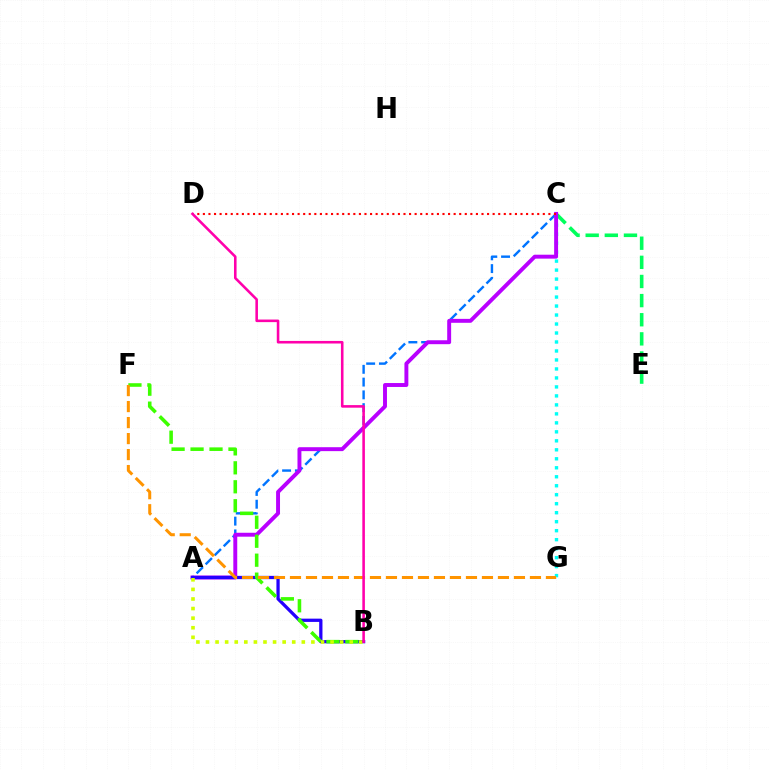{('C', 'G'): [{'color': '#00fff6', 'line_style': 'dotted', 'thickness': 2.44}], ('A', 'C'): [{'color': '#0074ff', 'line_style': 'dashed', 'thickness': 1.73}, {'color': '#b900ff', 'line_style': 'solid', 'thickness': 2.82}], ('C', 'E'): [{'color': '#00ff5c', 'line_style': 'dashed', 'thickness': 2.6}], ('A', 'B'): [{'color': '#2500ff', 'line_style': 'solid', 'thickness': 2.35}, {'color': '#d1ff00', 'line_style': 'dotted', 'thickness': 2.6}], ('B', 'F'): [{'color': '#3dff00', 'line_style': 'dashed', 'thickness': 2.58}], ('C', 'D'): [{'color': '#ff0000', 'line_style': 'dotted', 'thickness': 1.51}], ('F', 'G'): [{'color': '#ff9400', 'line_style': 'dashed', 'thickness': 2.17}], ('B', 'D'): [{'color': '#ff00ac', 'line_style': 'solid', 'thickness': 1.86}]}